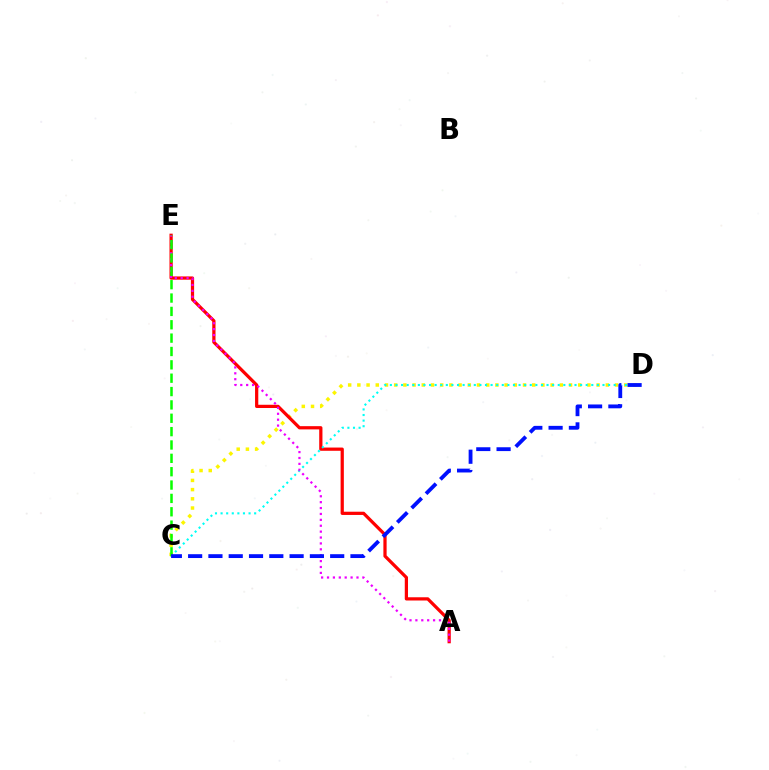{('C', 'D'): [{'color': '#fcf500', 'line_style': 'dotted', 'thickness': 2.5}, {'color': '#00fff6', 'line_style': 'dotted', 'thickness': 1.52}, {'color': '#0010ff', 'line_style': 'dashed', 'thickness': 2.76}], ('A', 'E'): [{'color': '#ff0000', 'line_style': 'solid', 'thickness': 2.33}, {'color': '#ee00ff', 'line_style': 'dotted', 'thickness': 1.6}], ('C', 'E'): [{'color': '#08ff00', 'line_style': 'dashed', 'thickness': 1.81}]}